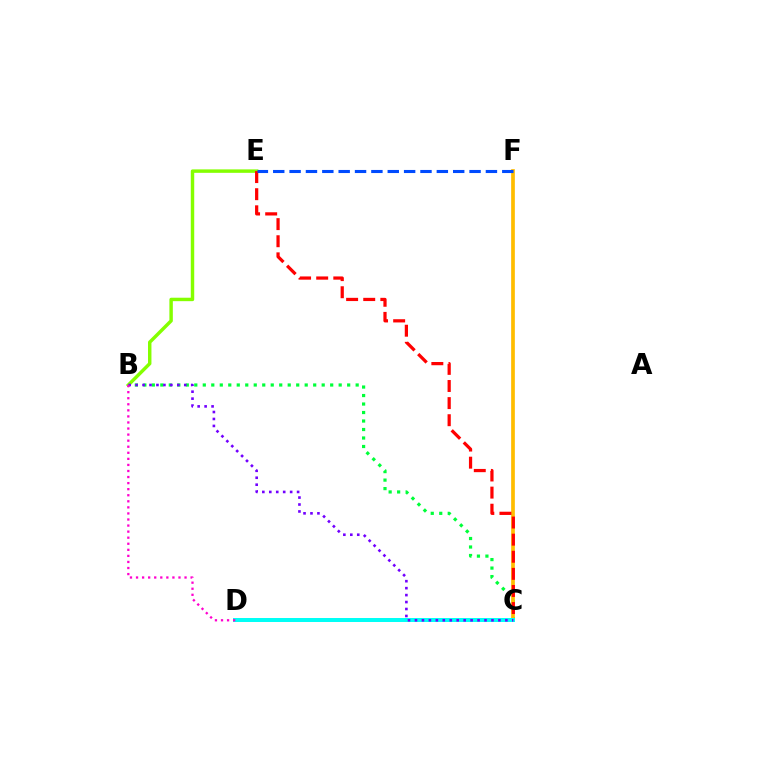{('B', 'C'): [{'color': '#00ff39', 'line_style': 'dotted', 'thickness': 2.31}, {'color': '#7200ff', 'line_style': 'dotted', 'thickness': 1.89}], ('B', 'E'): [{'color': '#84ff00', 'line_style': 'solid', 'thickness': 2.48}], ('C', 'F'): [{'color': '#ffbd00', 'line_style': 'solid', 'thickness': 2.67}], ('C', 'E'): [{'color': '#ff0000', 'line_style': 'dashed', 'thickness': 2.32}], ('C', 'D'): [{'color': '#00fff6', 'line_style': 'solid', 'thickness': 2.87}], ('B', 'D'): [{'color': '#ff00cf', 'line_style': 'dotted', 'thickness': 1.65}], ('E', 'F'): [{'color': '#004bff', 'line_style': 'dashed', 'thickness': 2.22}]}